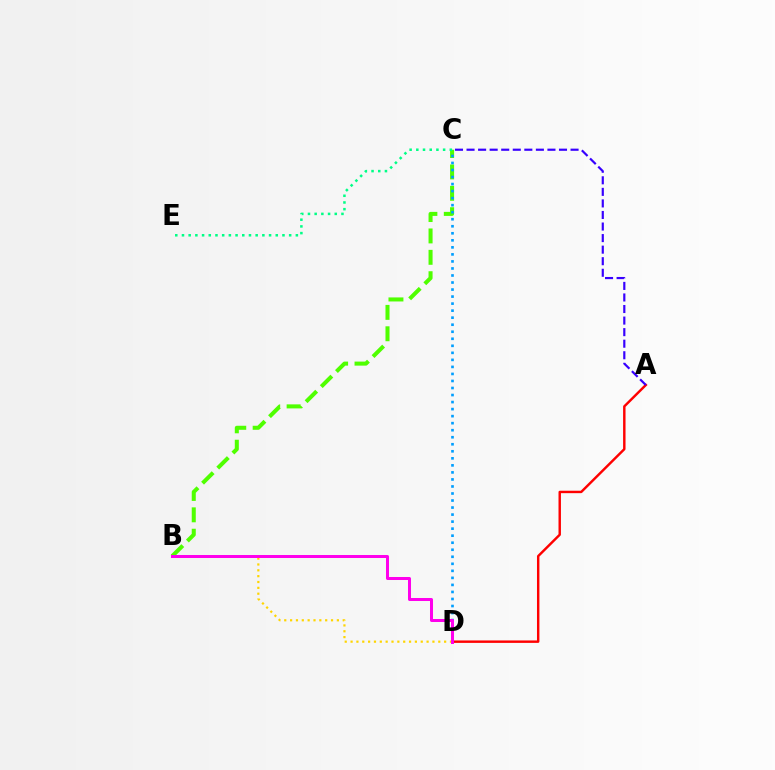{('A', 'D'): [{'color': '#ff0000', 'line_style': 'solid', 'thickness': 1.75}], ('B', 'C'): [{'color': '#4fff00', 'line_style': 'dashed', 'thickness': 2.91}], ('C', 'D'): [{'color': '#009eff', 'line_style': 'dotted', 'thickness': 1.91}], ('B', 'D'): [{'color': '#ffd500', 'line_style': 'dotted', 'thickness': 1.59}, {'color': '#ff00ed', 'line_style': 'solid', 'thickness': 2.16}], ('A', 'C'): [{'color': '#3700ff', 'line_style': 'dashed', 'thickness': 1.57}], ('C', 'E'): [{'color': '#00ff86', 'line_style': 'dotted', 'thickness': 1.82}]}